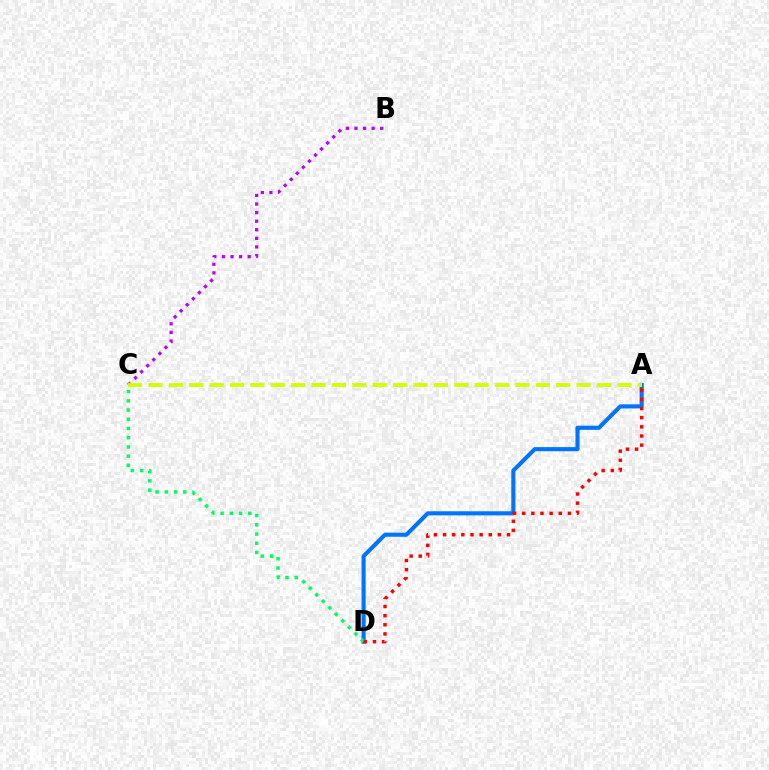{('A', 'D'): [{'color': '#0074ff', 'line_style': 'solid', 'thickness': 2.95}, {'color': '#ff0000', 'line_style': 'dotted', 'thickness': 2.48}], ('B', 'C'): [{'color': '#b900ff', 'line_style': 'dotted', 'thickness': 2.33}], ('A', 'C'): [{'color': '#d1ff00', 'line_style': 'dashed', 'thickness': 2.77}], ('C', 'D'): [{'color': '#00ff5c', 'line_style': 'dotted', 'thickness': 2.51}]}